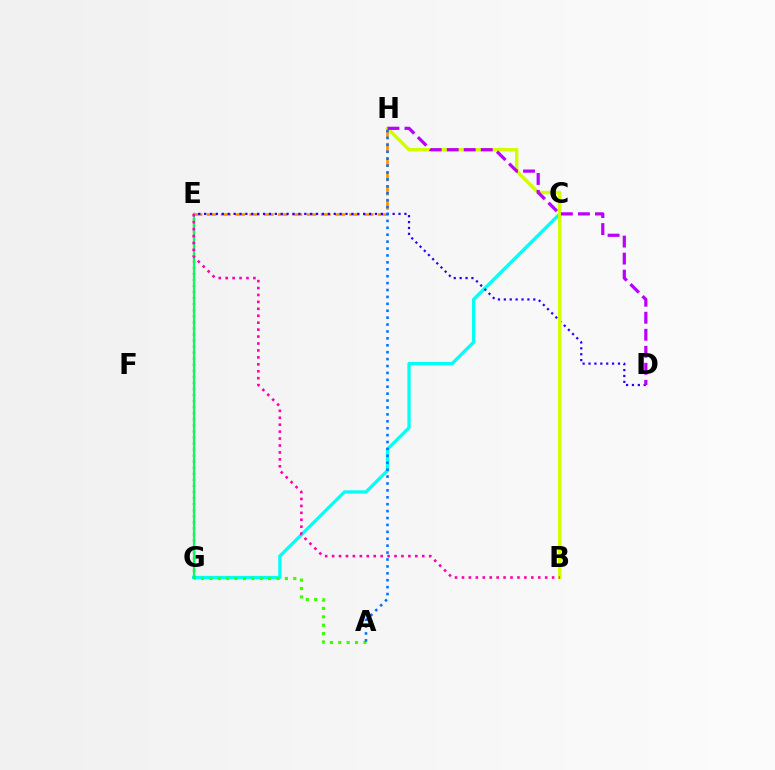{('C', 'G'): [{'color': '#00fff6', 'line_style': 'solid', 'thickness': 2.35}], ('E', 'G'): [{'color': '#ff0000', 'line_style': 'dotted', 'thickness': 1.65}, {'color': '#00ff5c', 'line_style': 'solid', 'thickness': 1.61}], ('E', 'H'): [{'color': '#ff9400', 'line_style': 'dashed', 'thickness': 1.94}], ('D', 'E'): [{'color': '#2500ff', 'line_style': 'dotted', 'thickness': 1.6}], ('A', 'G'): [{'color': '#3dff00', 'line_style': 'dotted', 'thickness': 2.28}], ('B', 'H'): [{'color': '#d1ff00', 'line_style': 'solid', 'thickness': 2.48}], ('D', 'H'): [{'color': '#b900ff', 'line_style': 'dashed', 'thickness': 2.31}], ('B', 'E'): [{'color': '#ff00ac', 'line_style': 'dotted', 'thickness': 1.88}], ('A', 'H'): [{'color': '#0074ff', 'line_style': 'dotted', 'thickness': 1.88}]}